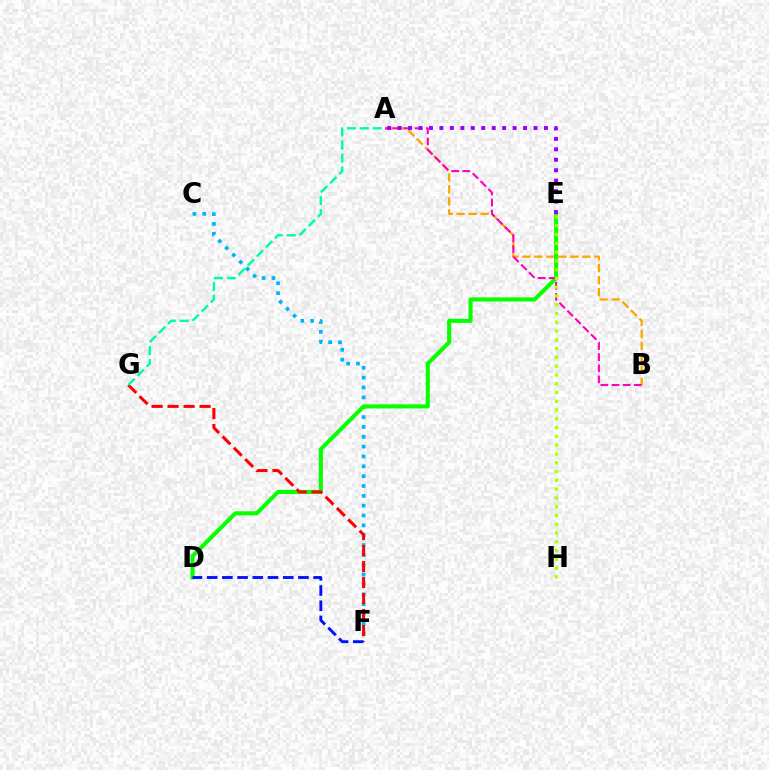{('A', 'B'): [{'color': '#ffa500', 'line_style': 'dashed', 'thickness': 1.63}, {'color': '#ff00bd', 'line_style': 'dashed', 'thickness': 1.51}], ('C', 'F'): [{'color': '#00b5ff', 'line_style': 'dotted', 'thickness': 2.68}], ('D', 'E'): [{'color': '#08ff00', 'line_style': 'solid', 'thickness': 2.93}], ('F', 'G'): [{'color': '#ff0000', 'line_style': 'dashed', 'thickness': 2.17}], ('E', 'H'): [{'color': '#b3ff00', 'line_style': 'dotted', 'thickness': 2.38}], ('D', 'F'): [{'color': '#0010ff', 'line_style': 'dashed', 'thickness': 2.07}], ('A', 'G'): [{'color': '#00ff9d', 'line_style': 'dashed', 'thickness': 1.75}], ('A', 'E'): [{'color': '#9b00ff', 'line_style': 'dotted', 'thickness': 2.84}]}